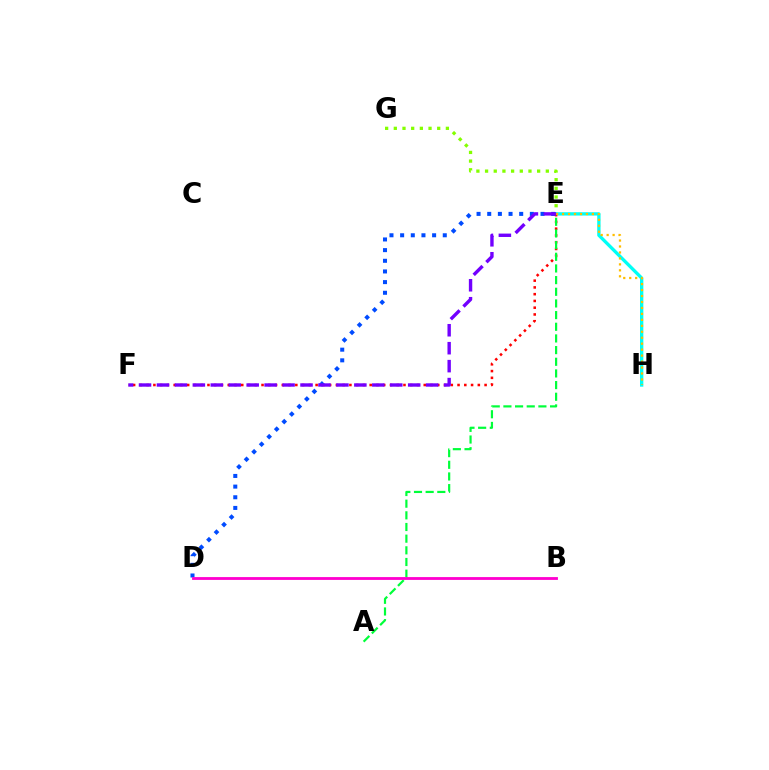{('E', 'G'): [{'color': '#84ff00', 'line_style': 'dotted', 'thickness': 2.36}], ('E', 'H'): [{'color': '#00fff6', 'line_style': 'solid', 'thickness': 2.39}, {'color': '#ffbd00', 'line_style': 'dotted', 'thickness': 1.62}], ('E', 'F'): [{'color': '#ff0000', 'line_style': 'dotted', 'thickness': 1.84}, {'color': '#7200ff', 'line_style': 'dashed', 'thickness': 2.44}], ('A', 'E'): [{'color': '#00ff39', 'line_style': 'dashed', 'thickness': 1.58}], ('D', 'E'): [{'color': '#004bff', 'line_style': 'dotted', 'thickness': 2.9}], ('B', 'D'): [{'color': '#ff00cf', 'line_style': 'solid', 'thickness': 2.03}]}